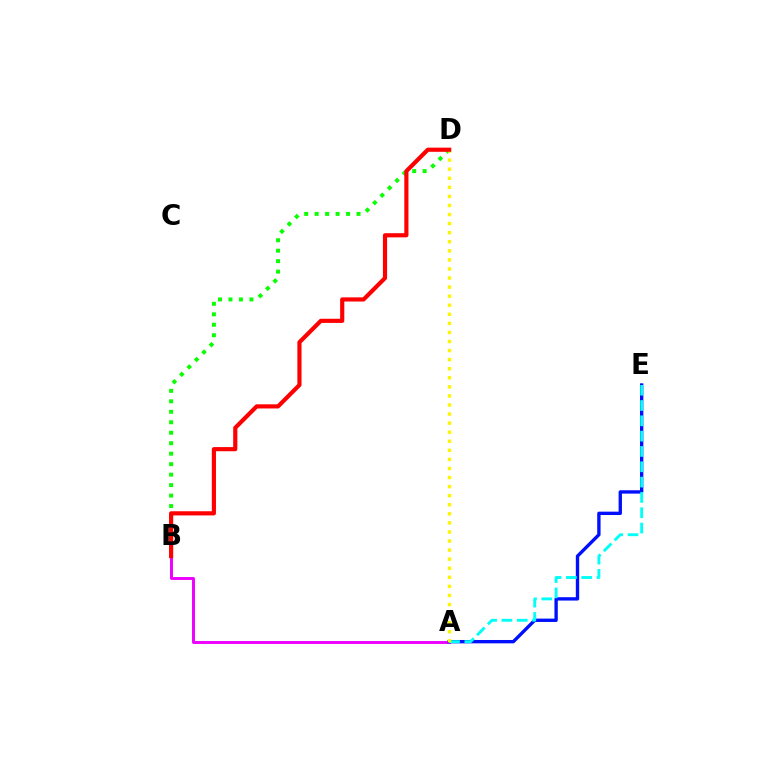{('A', 'B'): [{'color': '#ee00ff', 'line_style': 'solid', 'thickness': 2.11}], ('B', 'D'): [{'color': '#08ff00', 'line_style': 'dotted', 'thickness': 2.85}, {'color': '#ff0000', 'line_style': 'solid', 'thickness': 2.99}], ('A', 'E'): [{'color': '#0010ff', 'line_style': 'solid', 'thickness': 2.42}, {'color': '#00fff6', 'line_style': 'dashed', 'thickness': 2.08}], ('A', 'D'): [{'color': '#fcf500', 'line_style': 'dotted', 'thickness': 2.46}]}